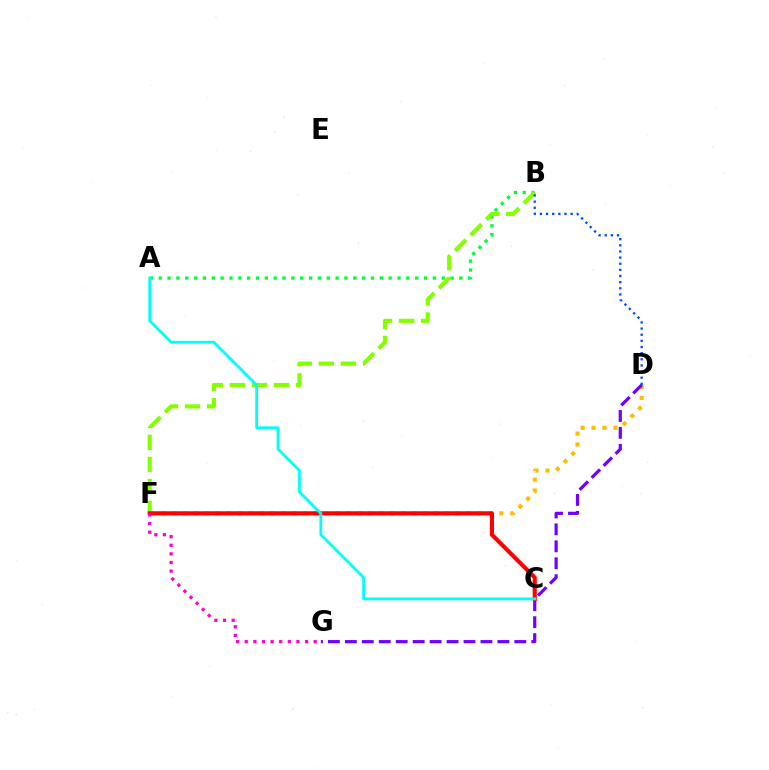{('A', 'B'): [{'color': '#00ff39', 'line_style': 'dotted', 'thickness': 2.4}], ('B', 'F'): [{'color': '#84ff00', 'line_style': 'dashed', 'thickness': 3.0}], ('D', 'F'): [{'color': '#ffbd00', 'line_style': 'dotted', 'thickness': 2.96}], ('D', 'G'): [{'color': '#7200ff', 'line_style': 'dashed', 'thickness': 2.3}], ('B', 'D'): [{'color': '#004bff', 'line_style': 'dotted', 'thickness': 1.67}], ('C', 'F'): [{'color': '#ff0000', 'line_style': 'solid', 'thickness': 2.96}], ('A', 'C'): [{'color': '#00fff6', 'line_style': 'solid', 'thickness': 2.02}], ('F', 'G'): [{'color': '#ff00cf', 'line_style': 'dotted', 'thickness': 2.34}]}